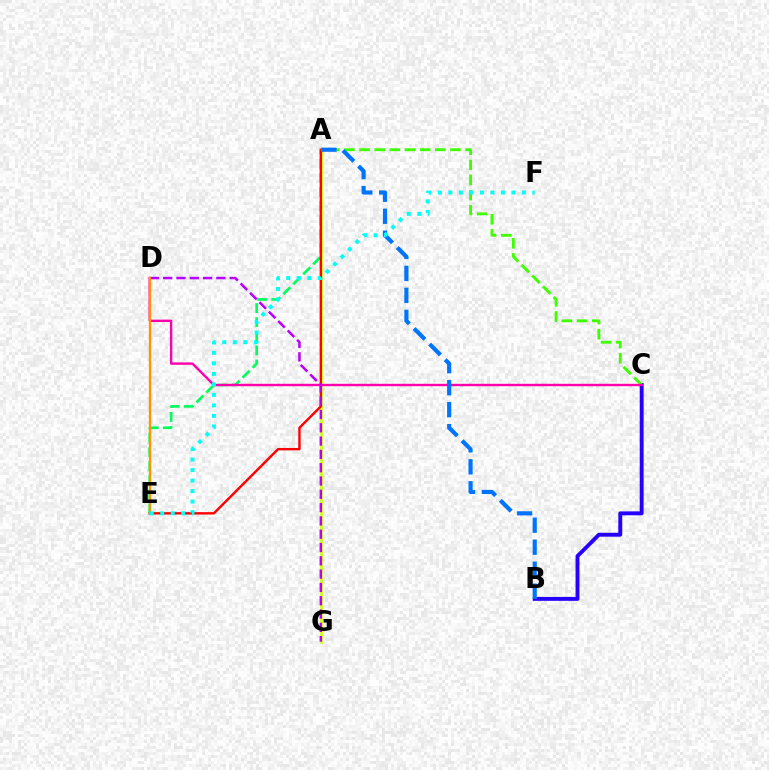{('A', 'E'): [{'color': '#00ff5c', 'line_style': 'dashed', 'thickness': 1.92}, {'color': '#ff0000', 'line_style': 'solid', 'thickness': 1.72}], ('B', 'C'): [{'color': '#2500ff', 'line_style': 'solid', 'thickness': 2.81}], ('A', 'G'): [{'color': '#d1ff00', 'line_style': 'solid', 'thickness': 1.85}], ('A', 'C'): [{'color': '#3dff00', 'line_style': 'dashed', 'thickness': 2.06}], ('C', 'D'): [{'color': '#ff00ac', 'line_style': 'solid', 'thickness': 1.72}], ('A', 'B'): [{'color': '#0074ff', 'line_style': 'dashed', 'thickness': 2.99}], ('D', 'G'): [{'color': '#b900ff', 'line_style': 'dashed', 'thickness': 1.81}], ('D', 'E'): [{'color': '#ff9400', 'line_style': 'solid', 'thickness': 1.65}], ('E', 'F'): [{'color': '#00fff6', 'line_style': 'dotted', 'thickness': 2.85}]}